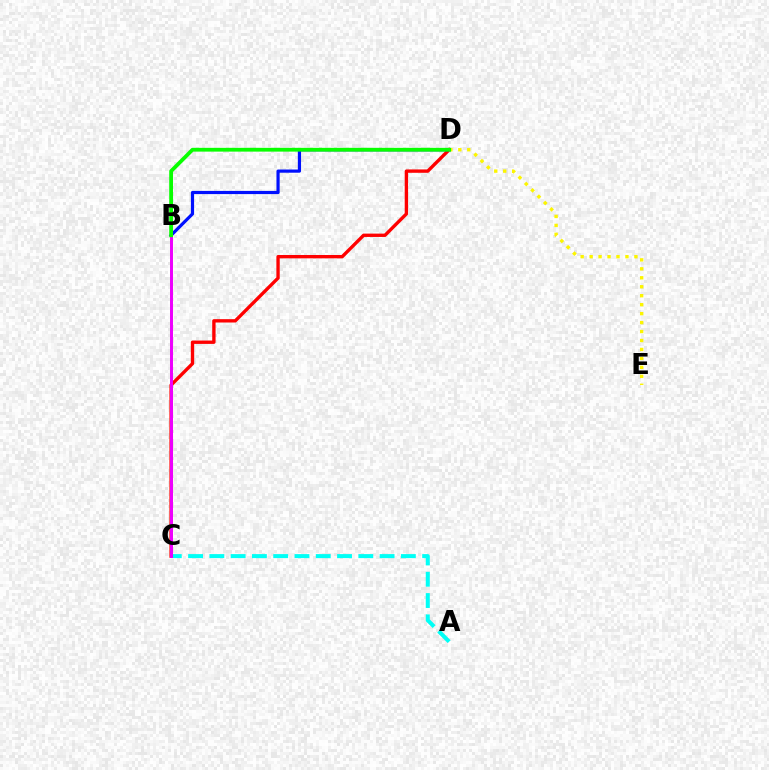{('A', 'C'): [{'color': '#00fff6', 'line_style': 'dashed', 'thickness': 2.89}], ('C', 'D'): [{'color': '#ff0000', 'line_style': 'solid', 'thickness': 2.41}], ('B', 'D'): [{'color': '#0010ff', 'line_style': 'solid', 'thickness': 2.3}, {'color': '#08ff00', 'line_style': 'solid', 'thickness': 2.73}], ('B', 'C'): [{'color': '#ee00ff', 'line_style': 'solid', 'thickness': 2.14}], ('D', 'E'): [{'color': '#fcf500', 'line_style': 'dotted', 'thickness': 2.43}]}